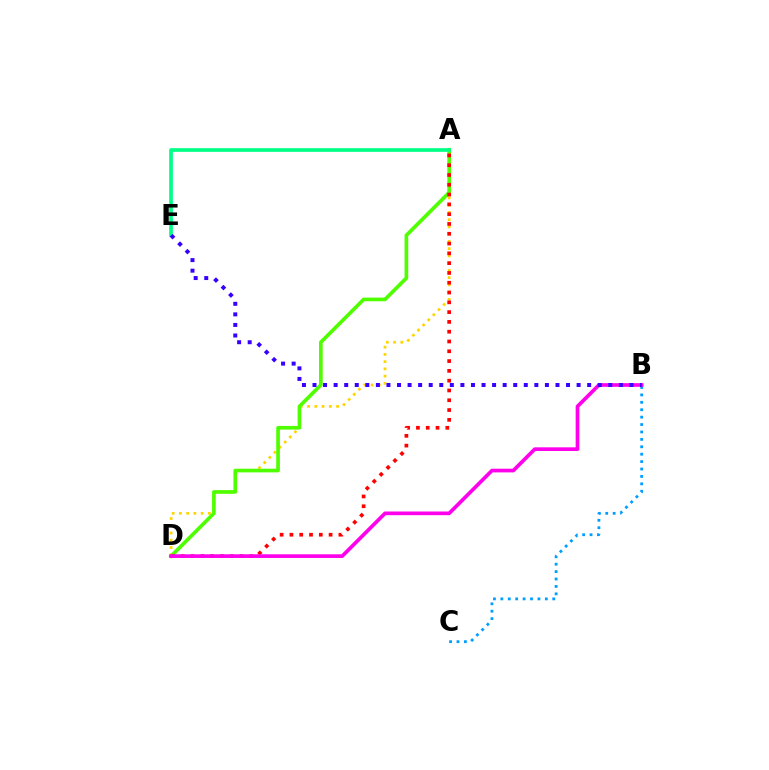{('A', 'D'): [{'color': '#ffd500', 'line_style': 'dotted', 'thickness': 1.97}, {'color': '#4fff00', 'line_style': 'solid', 'thickness': 2.64}, {'color': '#ff0000', 'line_style': 'dotted', 'thickness': 2.66}], ('B', 'C'): [{'color': '#009eff', 'line_style': 'dotted', 'thickness': 2.01}], ('B', 'D'): [{'color': '#ff00ed', 'line_style': 'solid', 'thickness': 2.65}], ('A', 'E'): [{'color': '#00ff86', 'line_style': 'solid', 'thickness': 2.66}], ('B', 'E'): [{'color': '#3700ff', 'line_style': 'dotted', 'thickness': 2.87}]}